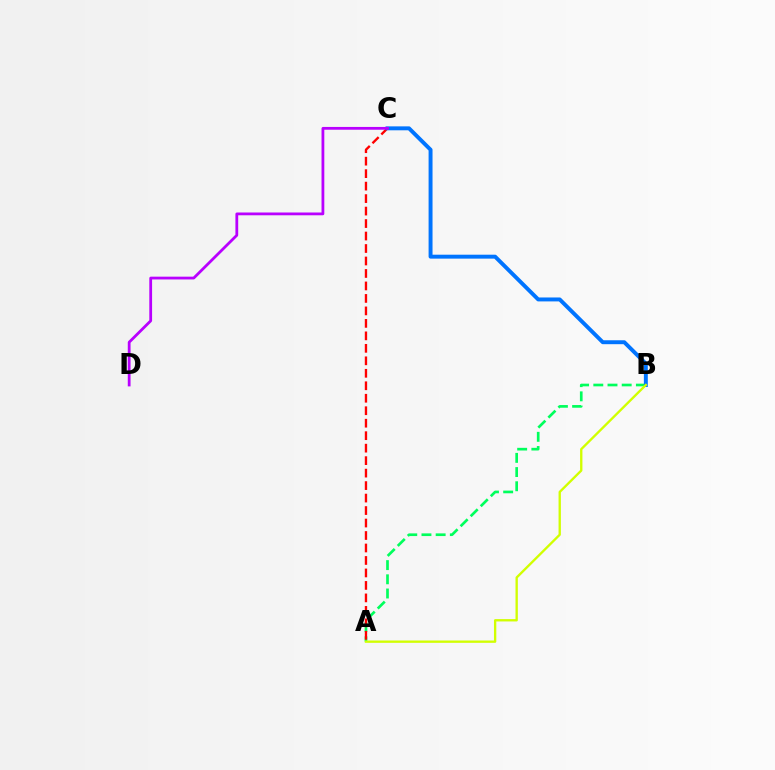{('A', 'B'): [{'color': '#00ff5c', 'line_style': 'dashed', 'thickness': 1.93}, {'color': '#d1ff00', 'line_style': 'solid', 'thickness': 1.69}], ('A', 'C'): [{'color': '#ff0000', 'line_style': 'dashed', 'thickness': 1.7}], ('B', 'C'): [{'color': '#0074ff', 'line_style': 'solid', 'thickness': 2.83}], ('C', 'D'): [{'color': '#b900ff', 'line_style': 'solid', 'thickness': 2.01}]}